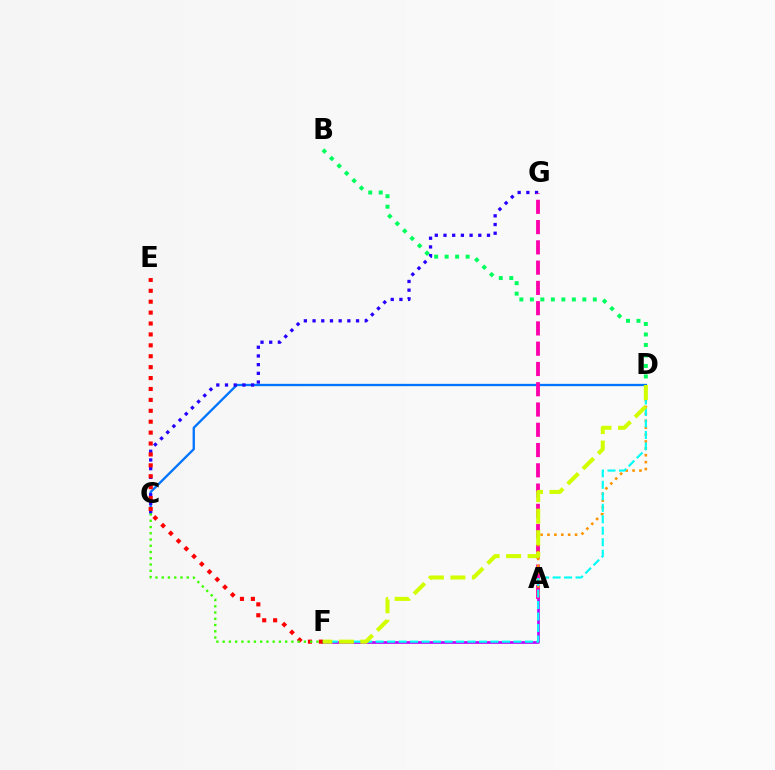{('C', 'D'): [{'color': '#0074ff', 'line_style': 'solid', 'thickness': 1.67}], ('B', 'D'): [{'color': '#00ff5c', 'line_style': 'dotted', 'thickness': 2.85}], ('A', 'F'): [{'color': '#b900ff', 'line_style': 'solid', 'thickness': 1.92}], ('C', 'G'): [{'color': '#2500ff', 'line_style': 'dotted', 'thickness': 2.36}], ('E', 'F'): [{'color': '#ff0000', 'line_style': 'dotted', 'thickness': 2.96}], ('A', 'G'): [{'color': '#ff00ac', 'line_style': 'dashed', 'thickness': 2.75}], ('A', 'D'): [{'color': '#ff9400', 'line_style': 'dotted', 'thickness': 1.87}], ('D', 'F'): [{'color': '#00fff6', 'line_style': 'dashed', 'thickness': 1.56}, {'color': '#d1ff00', 'line_style': 'dashed', 'thickness': 2.92}], ('C', 'F'): [{'color': '#3dff00', 'line_style': 'dotted', 'thickness': 1.7}]}